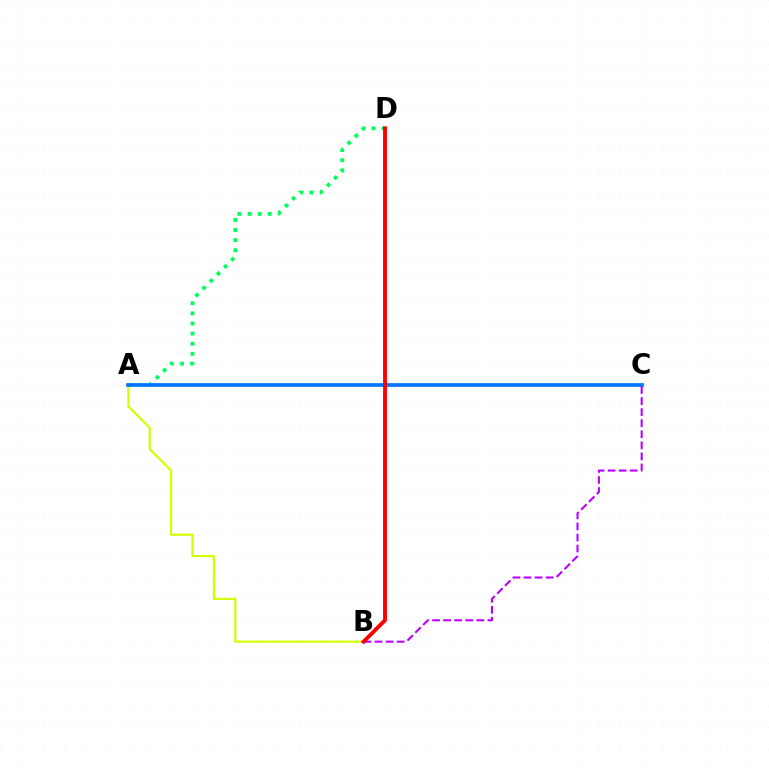{('A', 'D'): [{'color': '#00ff5c', 'line_style': 'dotted', 'thickness': 2.75}], ('A', 'B'): [{'color': '#d1ff00', 'line_style': 'solid', 'thickness': 1.55}], ('A', 'C'): [{'color': '#0074ff', 'line_style': 'solid', 'thickness': 2.65}], ('B', 'C'): [{'color': '#b900ff', 'line_style': 'dashed', 'thickness': 1.5}], ('B', 'D'): [{'color': '#ff0000', 'line_style': 'solid', 'thickness': 2.8}]}